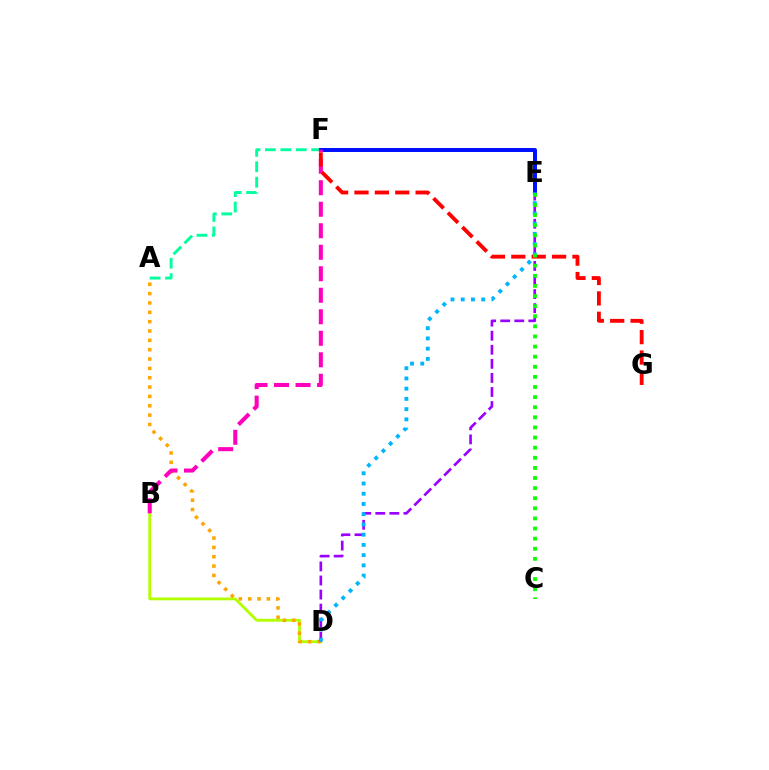{('B', 'D'): [{'color': '#b3ff00', 'line_style': 'solid', 'thickness': 2.04}], ('A', 'F'): [{'color': '#00ff9d', 'line_style': 'dashed', 'thickness': 2.09}], ('A', 'D'): [{'color': '#ffa500', 'line_style': 'dotted', 'thickness': 2.54}], ('E', 'F'): [{'color': '#0010ff', 'line_style': 'solid', 'thickness': 2.85}], ('D', 'E'): [{'color': '#9b00ff', 'line_style': 'dashed', 'thickness': 1.91}, {'color': '#00b5ff', 'line_style': 'dotted', 'thickness': 2.78}], ('B', 'F'): [{'color': '#ff00bd', 'line_style': 'dashed', 'thickness': 2.92}], ('F', 'G'): [{'color': '#ff0000', 'line_style': 'dashed', 'thickness': 2.77}], ('C', 'E'): [{'color': '#08ff00', 'line_style': 'dotted', 'thickness': 2.75}]}